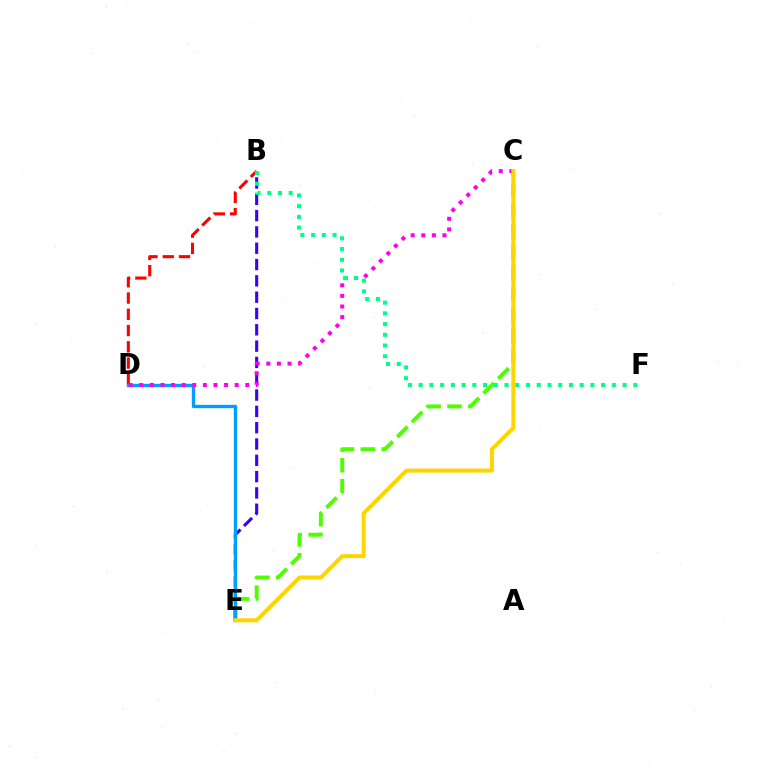{('B', 'D'): [{'color': '#ff0000', 'line_style': 'dashed', 'thickness': 2.21}], ('C', 'E'): [{'color': '#4fff00', 'line_style': 'dashed', 'thickness': 2.84}, {'color': '#ffd500', 'line_style': 'solid', 'thickness': 2.9}], ('B', 'E'): [{'color': '#3700ff', 'line_style': 'dashed', 'thickness': 2.22}], ('D', 'E'): [{'color': '#009eff', 'line_style': 'solid', 'thickness': 2.42}], ('C', 'D'): [{'color': '#ff00ed', 'line_style': 'dotted', 'thickness': 2.88}], ('B', 'F'): [{'color': '#00ff86', 'line_style': 'dotted', 'thickness': 2.92}]}